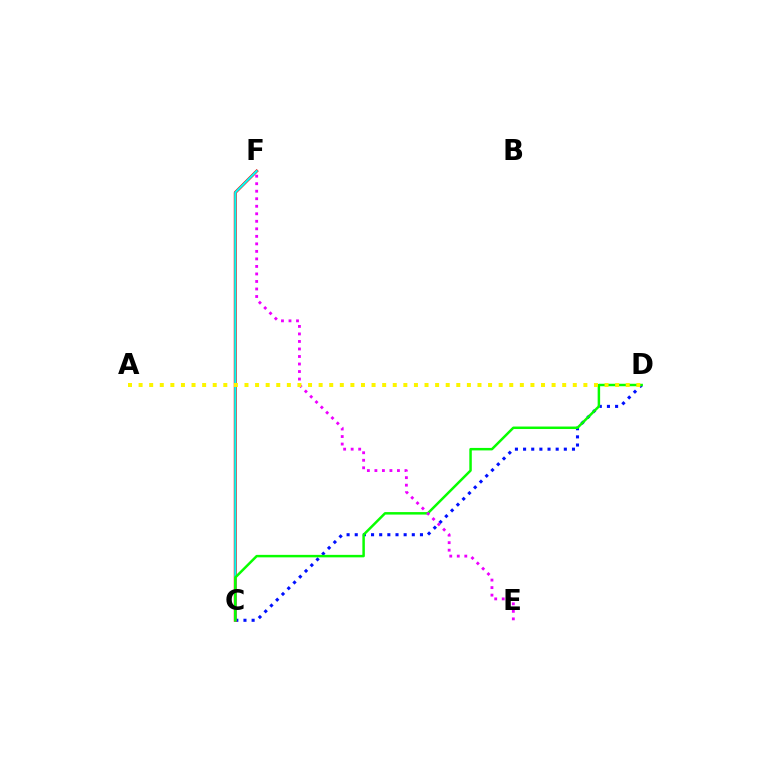{('C', 'D'): [{'color': '#0010ff', 'line_style': 'dotted', 'thickness': 2.21}, {'color': '#08ff00', 'line_style': 'solid', 'thickness': 1.79}], ('C', 'F'): [{'color': '#ff0000', 'line_style': 'solid', 'thickness': 2.15}, {'color': '#00fff6', 'line_style': 'solid', 'thickness': 1.52}], ('E', 'F'): [{'color': '#ee00ff', 'line_style': 'dotted', 'thickness': 2.04}], ('A', 'D'): [{'color': '#fcf500', 'line_style': 'dotted', 'thickness': 2.88}]}